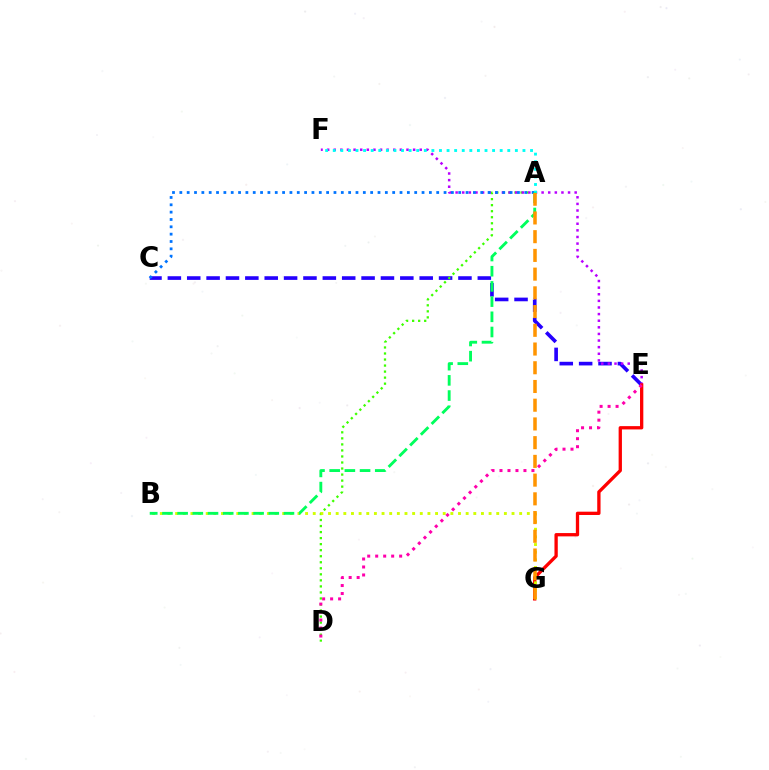{('C', 'E'): [{'color': '#2500ff', 'line_style': 'dashed', 'thickness': 2.63}], ('A', 'D'): [{'color': '#3dff00', 'line_style': 'dotted', 'thickness': 1.64}], ('E', 'F'): [{'color': '#b900ff', 'line_style': 'dotted', 'thickness': 1.8}], ('E', 'G'): [{'color': '#ff0000', 'line_style': 'solid', 'thickness': 2.38}], ('A', 'C'): [{'color': '#0074ff', 'line_style': 'dotted', 'thickness': 1.99}], ('A', 'F'): [{'color': '#00fff6', 'line_style': 'dotted', 'thickness': 2.06}], ('B', 'G'): [{'color': '#d1ff00', 'line_style': 'dotted', 'thickness': 2.08}], ('A', 'B'): [{'color': '#00ff5c', 'line_style': 'dashed', 'thickness': 2.06}], ('D', 'E'): [{'color': '#ff00ac', 'line_style': 'dotted', 'thickness': 2.17}], ('A', 'G'): [{'color': '#ff9400', 'line_style': 'dashed', 'thickness': 2.54}]}